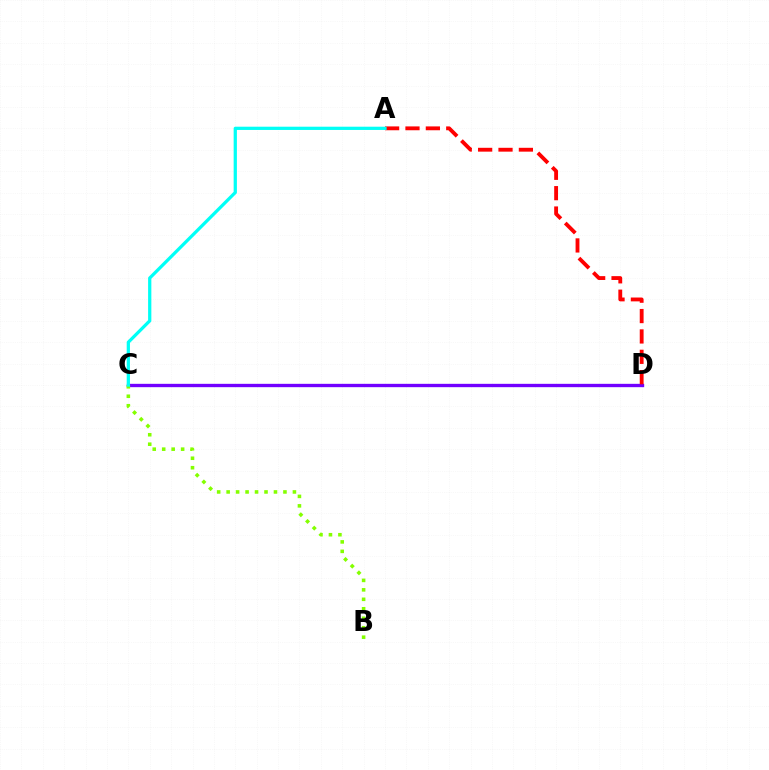{('C', 'D'): [{'color': '#7200ff', 'line_style': 'solid', 'thickness': 2.41}], ('A', 'D'): [{'color': '#ff0000', 'line_style': 'dashed', 'thickness': 2.77}], ('B', 'C'): [{'color': '#84ff00', 'line_style': 'dotted', 'thickness': 2.57}], ('A', 'C'): [{'color': '#00fff6', 'line_style': 'solid', 'thickness': 2.34}]}